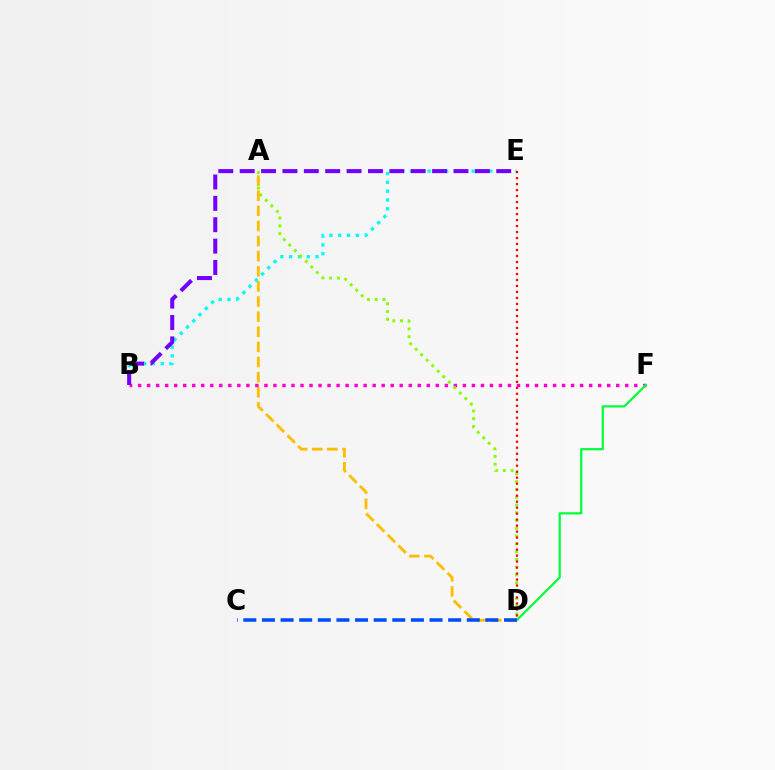{('B', 'F'): [{'color': '#ff00cf', 'line_style': 'dotted', 'thickness': 2.45}], ('D', 'F'): [{'color': '#00ff39', 'line_style': 'solid', 'thickness': 1.59}], ('B', 'E'): [{'color': '#00fff6', 'line_style': 'dotted', 'thickness': 2.39}, {'color': '#7200ff', 'line_style': 'dashed', 'thickness': 2.9}], ('A', 'D'): [{'color': '#84ff00', 'line_style': 'dotted', 'thickness': 2.11}, {'color': '#ffbd00', 'line_style': 'dashed', 'thickness': 2.05}], ('D', 'E'): [{'color': '#ff0000', 'line_style': 'dotted', 'thickness': 1.63}], ('C', 'D'): [{'color': '#004bff', 'line_style': 'dashed', 'thickness': 2.53}]}